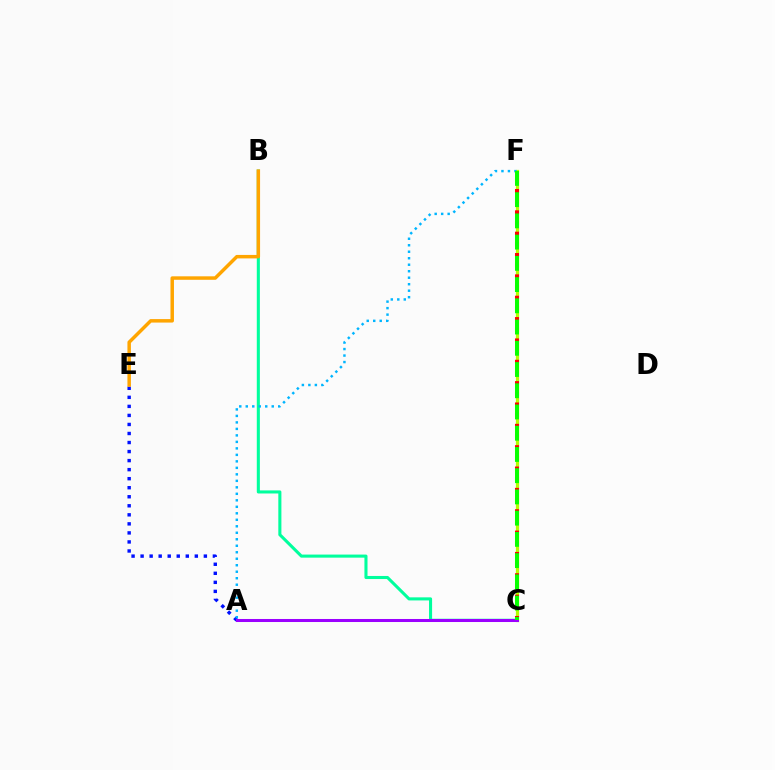{('B', 'C'): [{'color': '#00ff9d', 'line_style': 'solid', 'thickness': 2.21}], ('A', 'E'): [{'color': '#0010ff', 'line_style': 'dotted', 'thickness': 2.46}], ('A', 'C'): [{'color': '#ff00bd', 'line_style': 'dotted', 'thickness': 1.89}, {'color': '#9b00ff', 'line_style': 'solid', 'thickness': 2.19}], ('C', 'F'): [{'color': '#b3ff00', 'line_style': 'solid', 'thickness': 2.33}, {'color': '#ff0000', 'line_style': 'dotted', 'thickness': 2.9}, {'color': '#08ff00', 'line_style': 'dashed', 'thickness': 2.88}], ('A', 'F'): [{'color': '#00b5ff', 'line_style': 'dotted', 'thickness': 1.76}], ('B', 'E'): [{'color': '#ffa500', 'line_style': 'solid', 'thickness': 2.5}]}